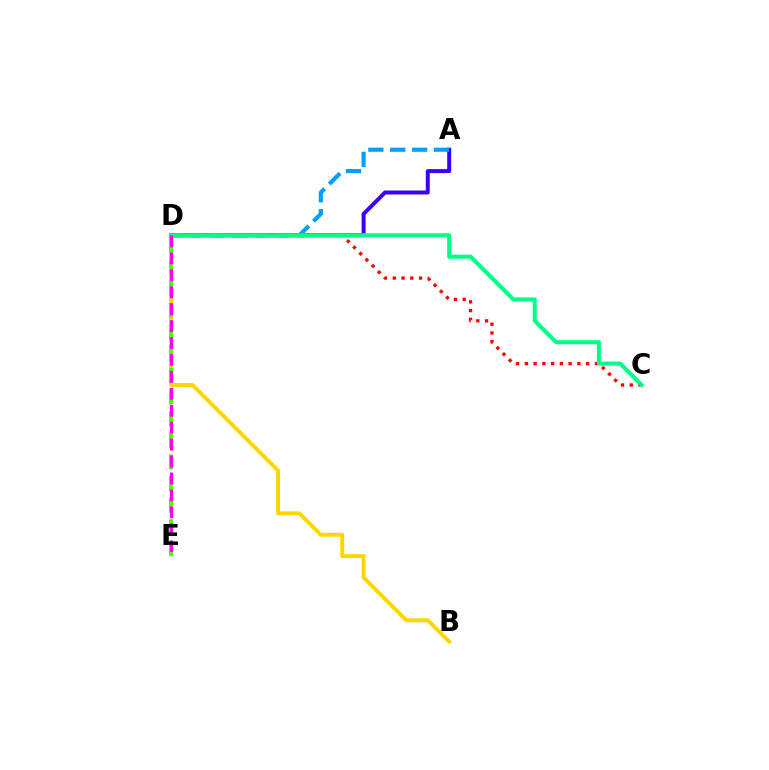{('C', 'D'): [{'color': '#ff0000', 'line_style': 'dotted', 'thickness': 2.38}, {'color': '#00ff86', 'line_style': 'solid', 'thickness': 2.91}], ('B', 'D'): [{'color': '#ffd500', 'line_style': 'solid', 'thickness': 2.8}], ('A', 'D'): [{'color': '#3700ff', 'line_style': 'solid', 'thickness': 2.86}, {'color': '#009eff', 'line_style': 'dashed', 'thickness': 2.97}], ('D', 'E'): [{'color': '#4fff00', 'line_style': 'dashed', 'thickness': 2.94}, {'color': '#ff00ed', 'line_style': 'dashed', 'thickness': 2.3}]}